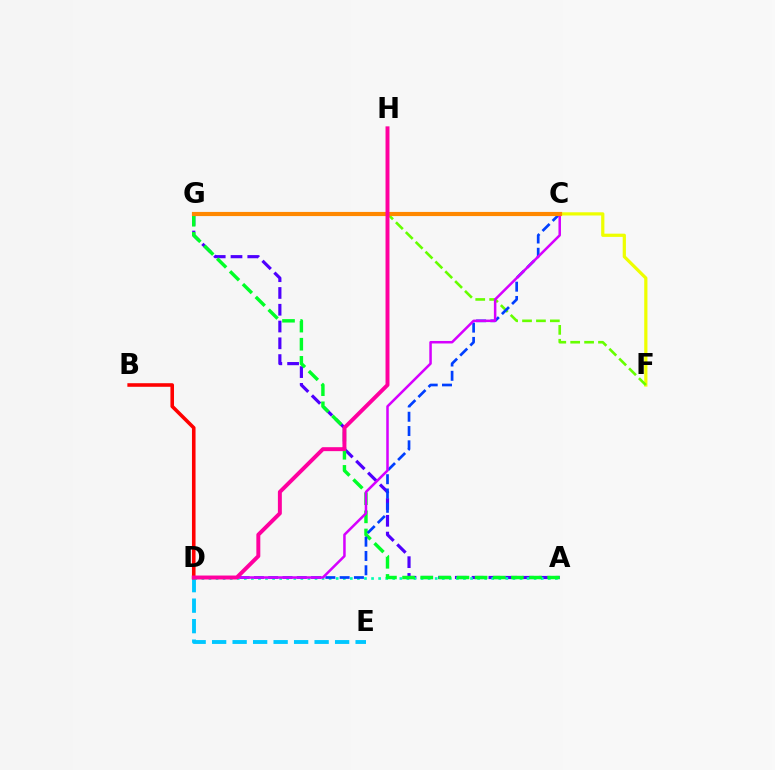{('A', 'G'): [{'color': '#4f00ff', 'line_style': 'dashed', 'thickness': 2.28}, {'color': '#00ff27', 'line_style': 'dashed', 'thickness': 2.46}], ('A', 'D'): [{'color': '#00ffaf', 'line_style': 'dotted', 'thickness': 1.92}], ('C', 'F'): [{'color': '#eeff00', 'line_style': 'solid', 'thickness': 2.32}], ('F', 'G'): [{'color': '#66ff00', 'line_style': 'dashed', 'thickness': 1.89}], ('C', 'D'): [{'color': '#003fff', 'line_style': 'dashed', 'thickness': 1.94}, {'color': '#d600ff', 'line_style': 'solid', 'thickness': 1.81}], ('D', 'E'): [{'color': '#00c7ff', 'line_style': 'dashed', 'thickness': 2.78}], ('C', 'G'): [{'color': '#ff8800', 'line_style': 'solid', 'thickness': 2.99}], ('B', 'D'): [{'color': '#ff0000', 'line_style': 'solid', 'thickness': 2.58}], ('D', 'H'): [{'color': '#ff00a0', 'line_style': 'solid', 'thickness': 2.84}]}